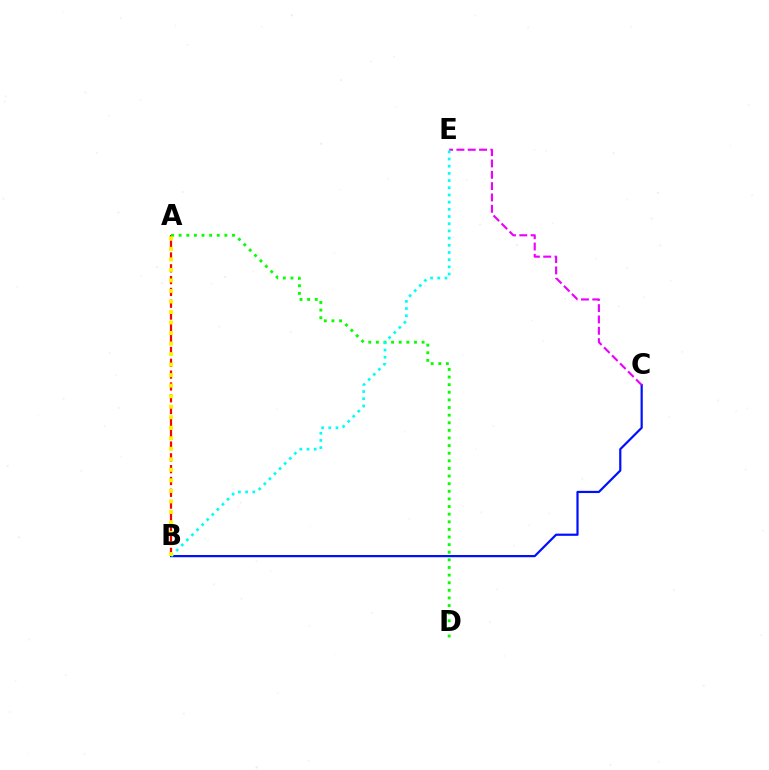{('A', 'B'): [{'color': '#ff0000', 'line_style': 'dashed', 'thickness': 1.61}, {'color': '#fcf500', 'line_style': 'dotted', 'thickness': 2.86}], ('B', 'C'): [{'color': '#0010ff', 'line_style': 'solid', 'thickness': 1.59}], ('A', 'D'): [{'color': '#08ff00', 'line_style': 'dotted', 'thickness': 2.07}], ('C', 'E'): [{'color': '#ee00ff', 'line_style': 'dashed', 'thickness': 1.54}], ('B', 'E'): [{'color': '#00fff6', 'line_style': 'dotted', 'thickness': 1.95}]}